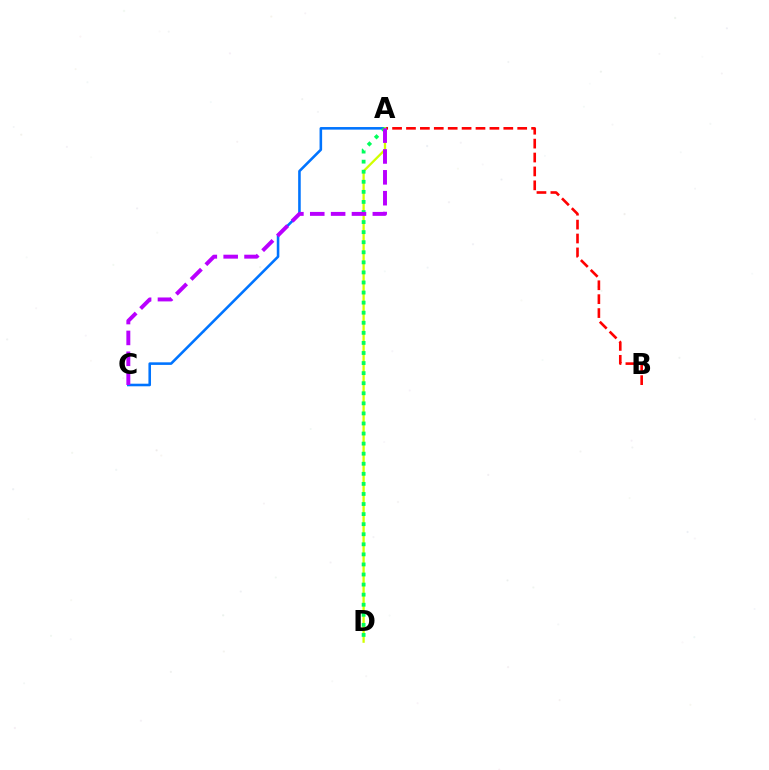{('A', 'B'): [{'color': '#ff0000', 'line_style': 'dashed', 'thickness': 1.89}], ('A', 'C'): [{'color': '#0074ff', 'line_style': 'solid', 'thickness': 1.86}, {'color': '#b900ff', 'line_style': 'dashed', 'thickness': 2.83}], ('A', 'D'): [{'color': '#d1ff00', 'line_style': 'solid', 'thickness': 1.64}, {'color': '#00ff5c', 'line_style': 'dotted', 'thickness': 2.74}]}